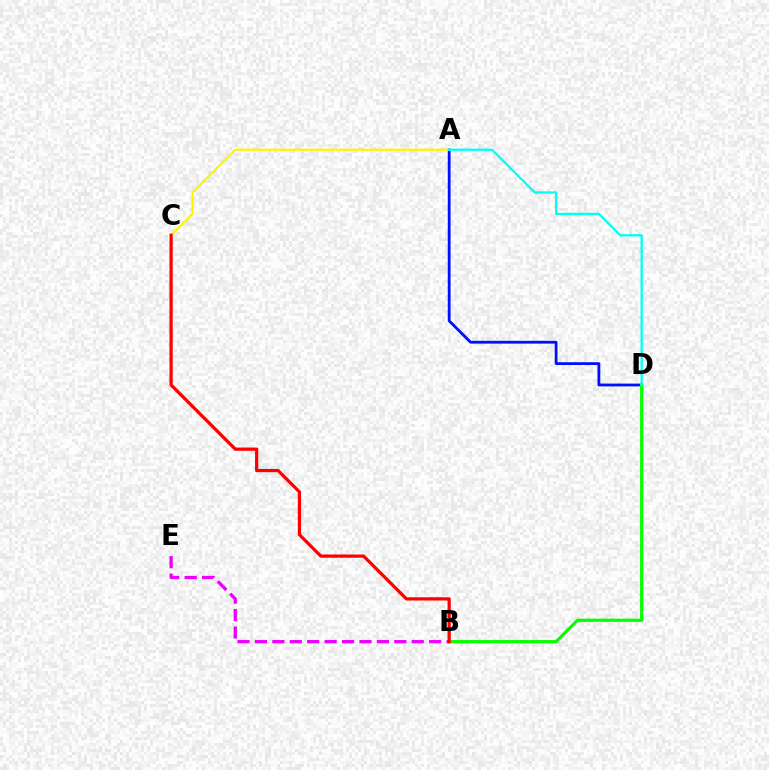{('A', 'D'): [{'color': '#0010ff', 'line_style': 'solid', 'thickness': 2.02}, {'color': '#00fff6', 'line_style': 'solid', 'thickness': 1.65}], ('A', 'C'): [{'color': '#fcf500', 'line_style': 'solid', 'thickness': 1.57}], ('B', 'D'): [{'color': '#08ff00', 'line_style': 'solid', 'thickness': 2.3}], ('B', 'E'): [{'color': '#ee00ff', 'line_style': 'dashed', 'thickness': 2.37}], ('B', 'C'): [{'color': '#ff0000', 'line_style': 'solid', 'thickness': 2.34}]}